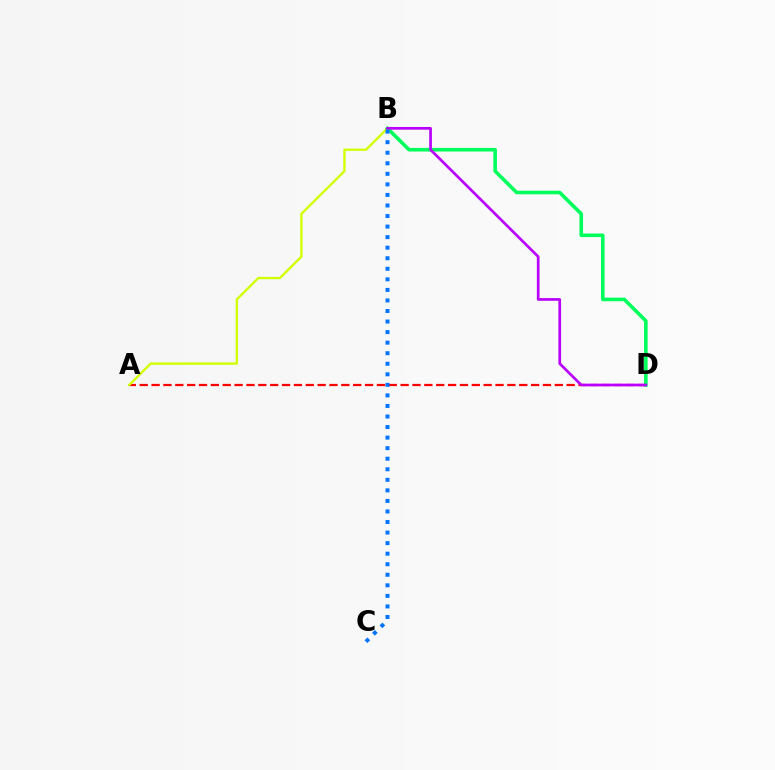{('A', 'D'): [{'color': '#ff0000', 'line_style': 'dashed', 'thickness': 1.61}], ('A', 'B'): [{'color': '#d1ff00', 'line_style': 'solid', 'thickness': 1.68}], ('B', 'D'): [{'color': '#00ff5c', 'line_style': 'solid', 'thickness': 2.59}, {'color': '#b900ff', 'line_style': 'solid', 'thickness': 1.94}], ('B', 'C'): [{'color': '#0074ff', 'line_style': 'dotted', 'thickness': 2.87}]}